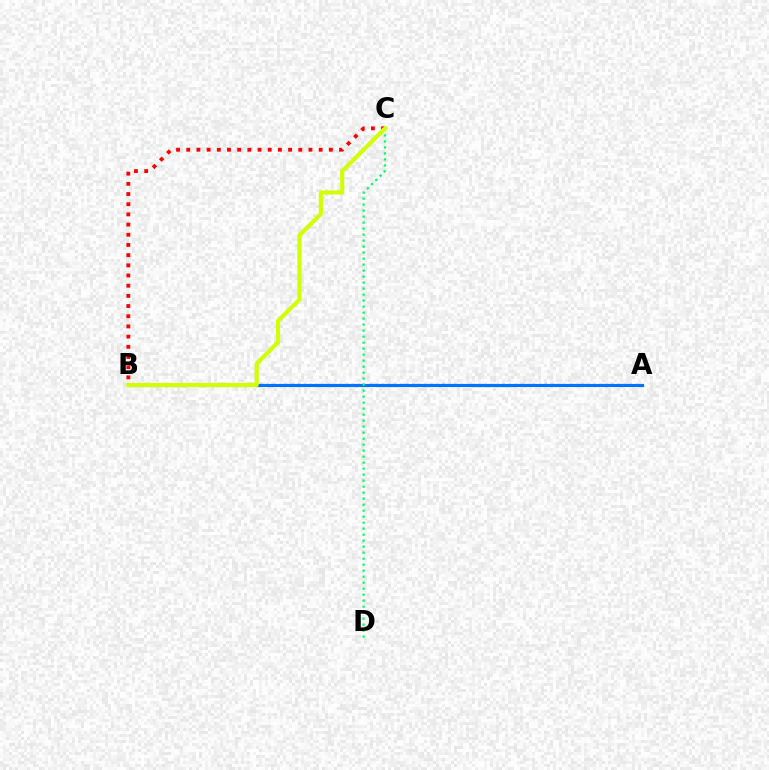{('A', 'B'): [{'color': '#b900ff', 'line_style': 'dotted', 'thickness': 1.64}, {'color': '#0074ff', 'line_style': 'solid', 'thickness': 2.25}], ('C', 'D'): [{'color': '#00ff5c', 'line_style': 'dotted', 'thickness': 1.63}], ('B', 'C'): [{'color': '#ff0000', 'line_style': 'dotted', 'thickness': 2.77}, {'color': '#d1ff00', 'line_style': 'solid', 'thickness': 2.97}]}